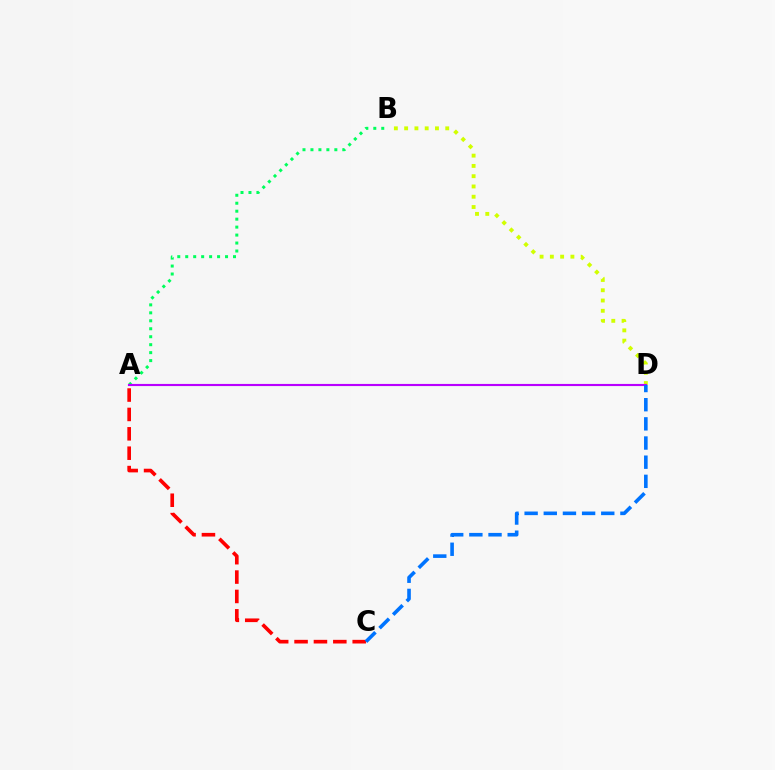{('A', 'C'): [{'color': '#ff0000', 'line_style': 'dashed', 'thickness': 2.63}], ('B', 'D'): [{'color': '#d1ff00', 'line_style': 'dotted', 'thickness': 2.79}], ('A', 'B'): [{'color': '#00ff5c', 'line_style': 'dotted', 'thickness': 2.16}], ('A', 'D'): [{'color': '#b900ff', 'line_style': 'solid', 'thickness': 1.53}], ('C', 'D'): [{'color': '#0074ff', 'line_style': 'dashed', 'thickness': 2.6}]}